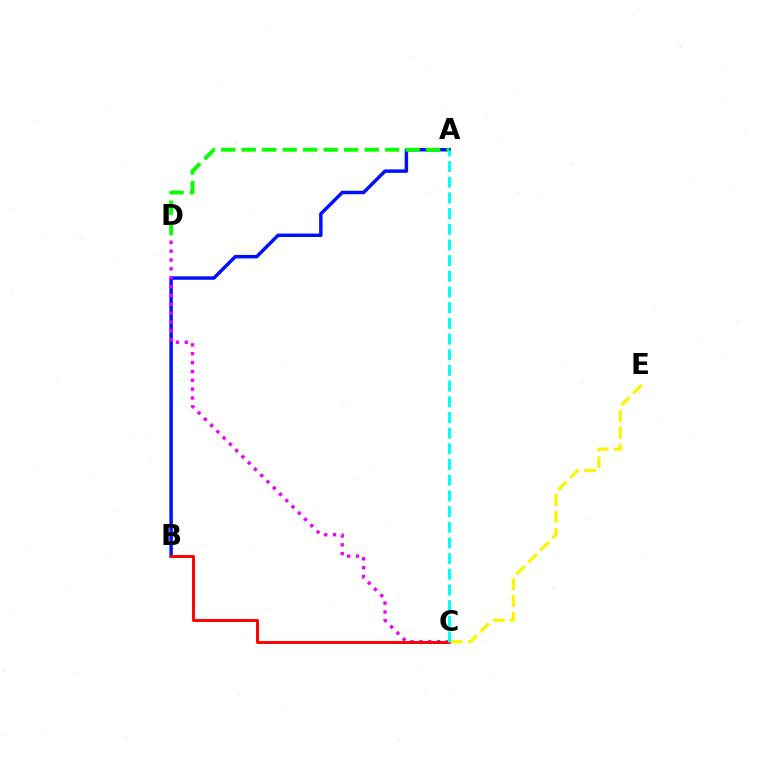{('A', 'B'): [{'color': '#0010ff', 'line_style': 'solid', 'thickness': 2.49}], ('A', 'D'): [{'color': '#08ff00', 'line_style': 'dashed', 'thickness': 2.78}], ('C', 'D'): [{'color': '#ee00ff', 'line_style': 'dotted', 'thickness': 2.41}], ('B', 'C'): [{'color': '#ff0000', 'line_style': 'solid', 'thickness': 2.11}], ('C', 'E'): [{'color': '#fcf500', 'line_style': 'dashed', 'thickness': 2.3}], ('A', 'C'): [{'color': '#00fff6', 'line_style': 'dashed', 'thickness': 2.13}]}